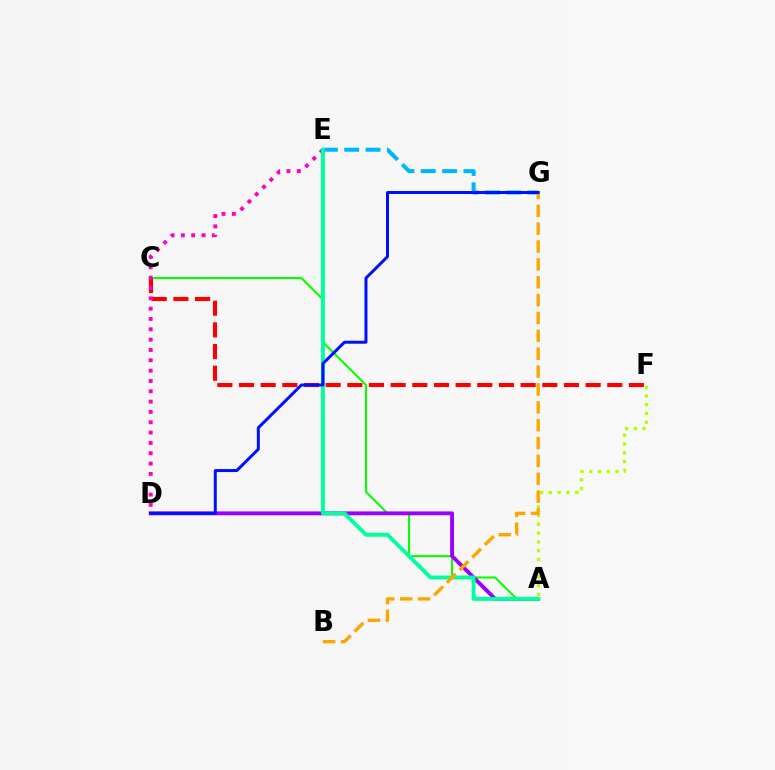{('A', 'F'): [{'color': '#b3ff00', 'line_style': 'dotted', 'thickness': 2.38}], ('A', 'C'): [{'color': '#08ff00', 'line_style': 'solid', 'thickness': 1.5}], ('A', 'D'): [{'color': '#9b00ff', 'line_style': 'solid', 'thickness': 2.8}], ('C', 'F'): [{'color': '#ff0000', 'line_style': 'dashed', 'thickness': 2.94}], ('D', 'E'): [{'color': '#ff00bd', 'line_style': 'dotted', 'thickness': 2.81}], ('E', 'G'): [{'color': '#00b5ff', 'line_style': 'dashed', 'thickness': 2.9}], ('A', 'E'): [{'color': '#00ff9d', 'line_style': 'solid', 'thickness': 2.83}], ('B', 'G'): [{'color': '#ffa500', 'line_style': 'dashed', 'thickness': 2.43}], ('D', 'G'): [{'color': '#0010ff', 'line_style': 'solid', 'thickness': 2.15}]}